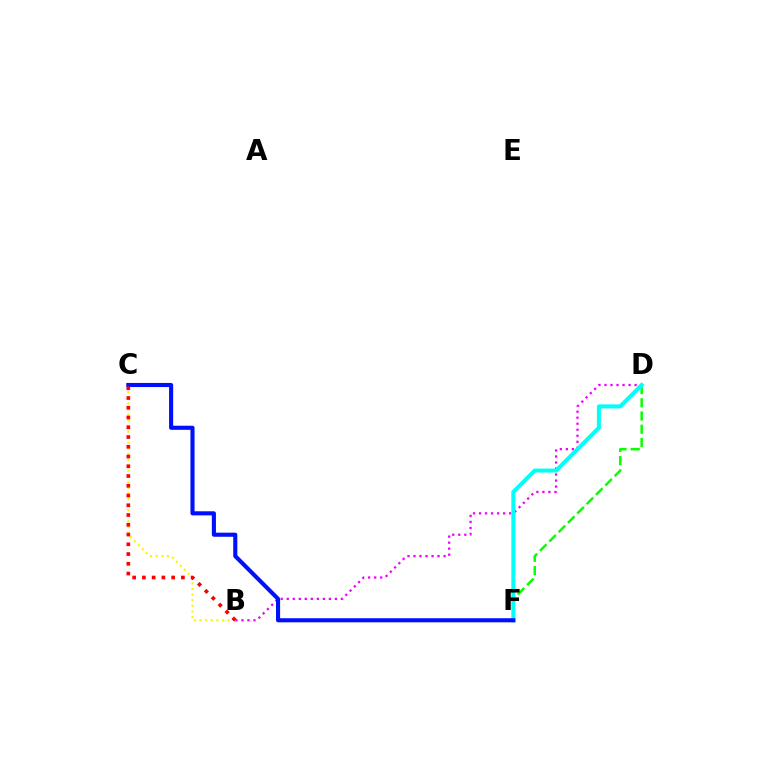{('D', 'F'): [{'color': '#08ff00', 'line_style': 'dashed', 'thickness': 1.79}, {'color': '#00fff6', 'line_style': 'solid', 'thickness': 2.89}], ('B', 'D'): [{'color': '#ee00ff', 'line_style': 'dotted', 'thickness': 1.64}], ('B', 'C'): [{'color': '#fcf500', 'line_style': 'dotted', 'thickness': 1.53}, {'color': '#ff0000', 'line_style': 'dotted', 'thickness': 2.65}], ('C', 'F'): [{'color': '#0010ff', 'line_style': 'solid', 'thickness': 2.95}]}